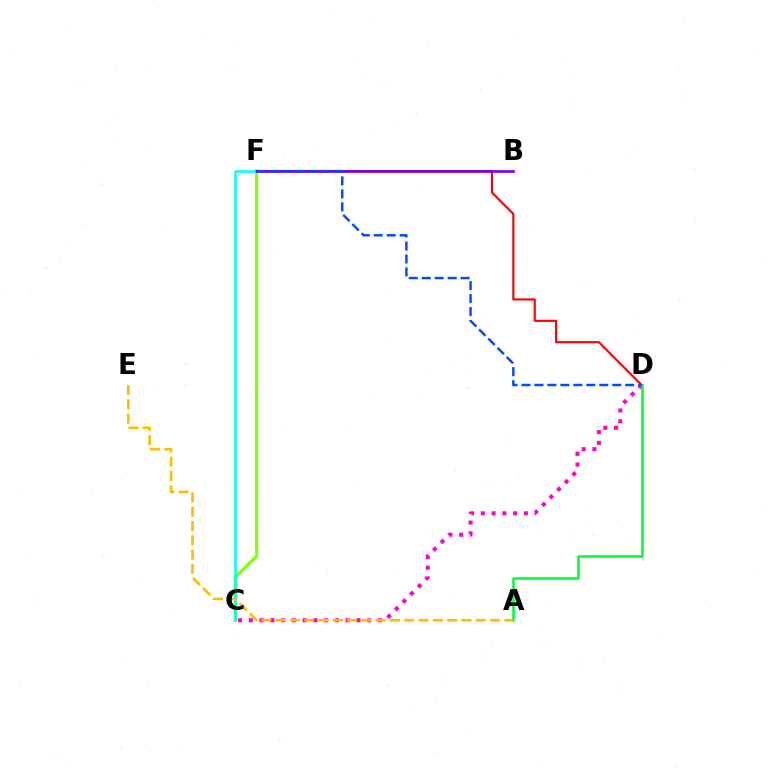{('C', 'D'): [{'color': '#ff00cf', 'line_style': 'dotted', 'thickness': 2.92}], ('C', 'F'): [{'color': '#84ff00', 'line_style': 'solid', 'thickness': 2.29}, {'color': '#00fff6', 'line_style': 'solid', 'thickness': 1.82}], ('D', 'F'): [{'color': '#ff0000', 'line_style': 'solid', 'thickness': 1.54}, {'color': '#004bff', 'line_style': 'dashed', 'thickness': 1.76}], ('B', 'F'): [{'color': '#7200ff', 'line_style': 'solid', 'thickness': 1.92}], ('A', 'D'): [{'color': '#00ff39', 'line_style': 'solid', 'thickness': 1.87}], ('A', 'E'): [{'color': '#ffbd00', 'line_style': 'dashed', 'thickness': 1.94}]}